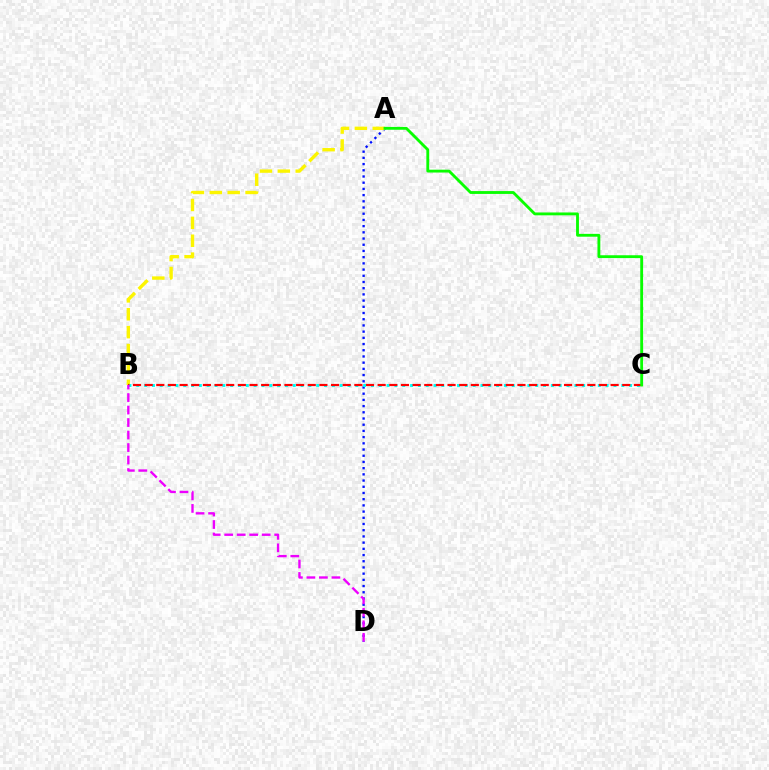{('A', 'D'): [{'color': '#0010ff', 'line_style': 'dotted', 'thickness': 1.69}], ('A', 'B'): [{'color': '#fcf500', 'line_style': 'dashed', 'thickness': 2.43}], ('B', 'C'): [{'color': '#00fff6', 'line_style': 'dotted', 'thickness': 2.13}, {'color': '#ff0000', 'line_style': 'dashed', 'thickness': 1.58}], ('A', 'C'): [{'color': '#08ff00', 'line_style': 'solid', 'thickness': 2.05}], ('B', 'D'): [{'color': '#ee00ff', 'line_style': 'dashed', 'thickness': 1.7}]}